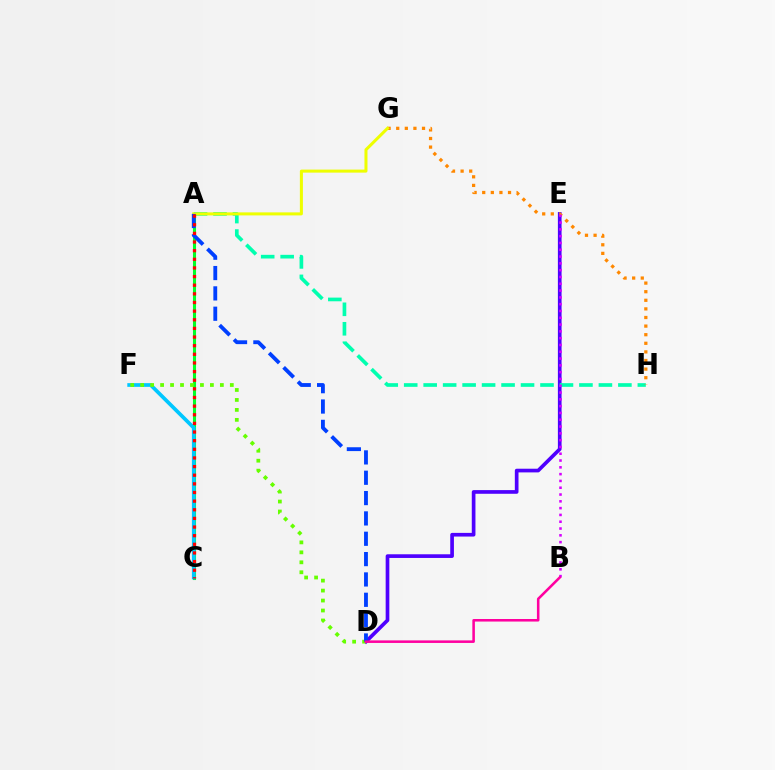{('A', 'C'): [{'color': '#00ff27', 'line_style': 'solid', 'thickness': 2.21}, {'color': '#ff0000', 'line_style': 'dotted', 'thickness': 2.35}], ('D', 'E'): [{'color': '#4f00ff', 'line_style': 'solid', 'thickness': 2.65}], ('C', 'F'): [{'color': '#00c7ff', 'line_style': 'solid', 'thickness': 2.67}], ('A', 'H'): [{'color': '#00ffaf', 'line_style': 'dashed', 'thickness': 2.65}], ('G', 'H'): [{'color': '#ff8800', 'line_style': 'dotted', 'thickness': 2.34}], ('D', 'F'): [{'color': '#66ff00', 'line_style': 'dotted', 'thickness': 2.71}], ('B', 'E'): [{'color': '#d600ff', 'line_style': 'dotted', 'thickness': 1.85}], ('A', 'G'): [{'color': '#eeff00', 'line_style': 'solid', 'thickness': 2.18}], ('A', 'D'): [{'color': '#003fff', 'line_style': 'dashed', 'thickness': 2.76}], ('B', 'D'): [{'color': '#ff00a0', 'line_style': 'solid', 'thickness': 1.84}]}